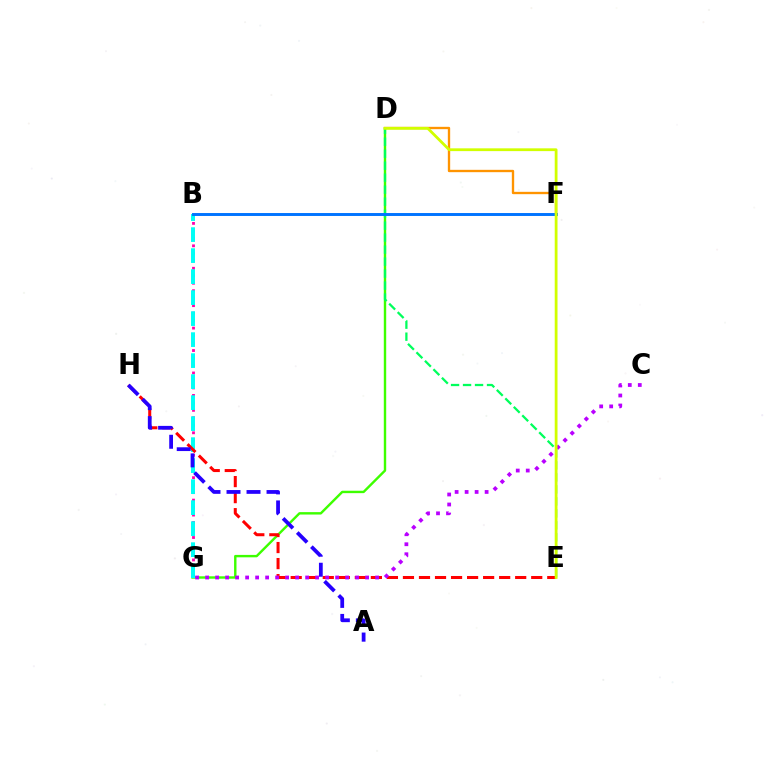{('D', 'G'): [{'color': '#3dff00', 'line_style': 'solid', 'thickness': 1.74}], ('D', 'E'): [{'color': '#00ff5c', 'line_style': 'dashed', 'thickness': 1.63}, {'color': '#d1ff00', 'line_style': 'solid', 'thickness': 2.01}], ('B', 'G'): [{'color': '#ff00ac', 'line_style': 'dotted', 'thickness': 2.03}, {'color': '#00fff6', 'line_style': 'dashed', 'thickness': 2.85}], ('E', 'H'): [{'color': '#ff0000', 'line_style': 'dashed', 'thickness': 2.18}], ('A', 'H'): [{'color': '#2500ff', 'line_style': 'dashed', 'thickness': 2.72}], ('D', 'F'): [{'color': '#ff9400', 'line_style': 'solid', 'thickness': 1.69}], ('B', 'F'): [{'color': '#0074ff', 'line_style': 'solid', 'thickness': 2.11}], ('C', 'G'): [{'color': '#b900ff', 'line_style': 'dotted', 'thickness': 2.72}]}